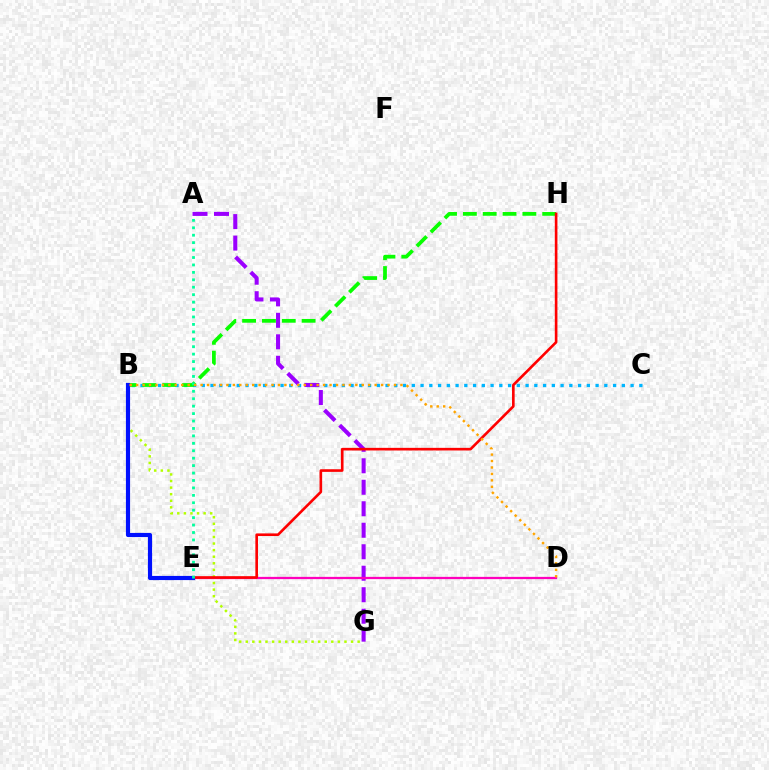{('B', 'C'): [{'color': '#00b5ff', 'line_style': 'dotted', 'thickness': 2.38}], ('B', 'G'): [{'color': '#b3ff00', 'line_style': 'dotted', 'thickness': 1.79}], ('A', 'G'): [{'color': '#9b00ff', 'line_style': 'dashed', 'thickness': 2.92}], ('D', 'E'): [{'color': '#ff00bd', 'line_style': 'solid', 'thickness': 1.63}], ('B', 'H'): [{'color': '#08ff00', 'line_style': 'dashed', 'thickness': 2.69}], ('E', 'H'): [{'color': '#ff0000', 'line_style': 'solid', 'thickness': 1.89}], ('B', 'E'): [{'color': '#0010ff', 'line_style': 'solid', 'thickness': 2.99}], ('A', 'E'): [{'color': '#00ff9d', 'line_style': 'dotted', 'thickness': 2.02}], ('B', 'D'): [{'color': '#ffa500', 'line_style': 'dotted', 'thickness': 1.75}]}